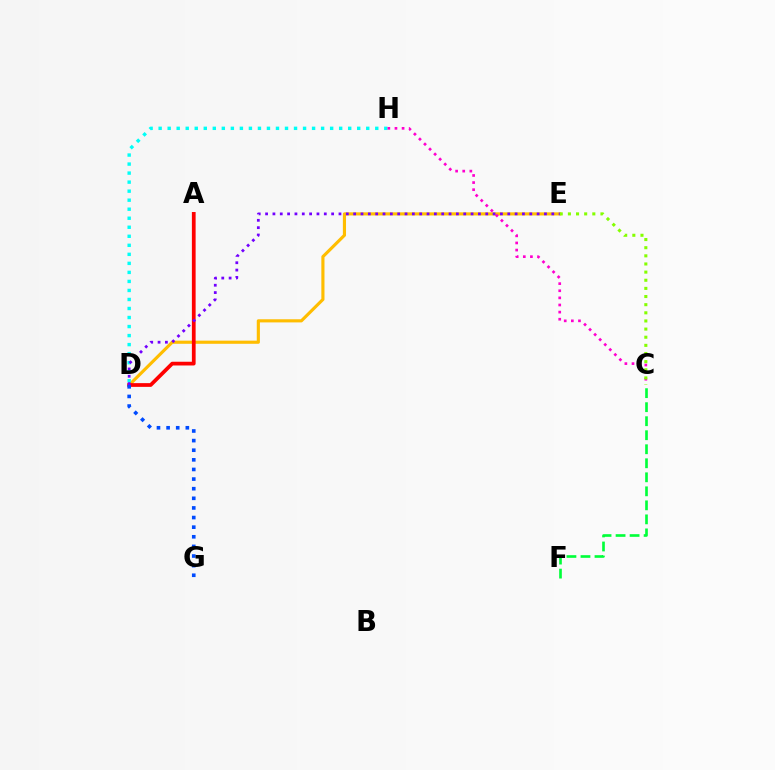{('D', 'E'): [{'color': '#ffbd00', 'line_style': 'solid', 'thickness': 2.26}, {'color': '#7200ff', 'line_style': 'dotted', 'thickness': 1.99}], ('D', 'H'): [{'color': '#00fff6', 'line_style': 'dotted', 'thickness': 2.45}], ('A', 'D'): [{'color': '#ff0000', 'line_style': 'solid', 'thickness': 2.69}], ('C', 'H'): [{'color': '#ff00cf', 'line_style': 'dotted', 'thickness': 1.93}], ('C', 'E'): [{'color': '#84ff00', 'line_style': 'dotted', 'thickness': 2.21}], ('C', 'F'): [{'color': '#00ff39', 'line_style': 'dashed', 'thickness': 1.91}], ('D', 'G'): [{'color': '#004bff', 'line_style': 'dotted', 'thickness': 2.61}]}